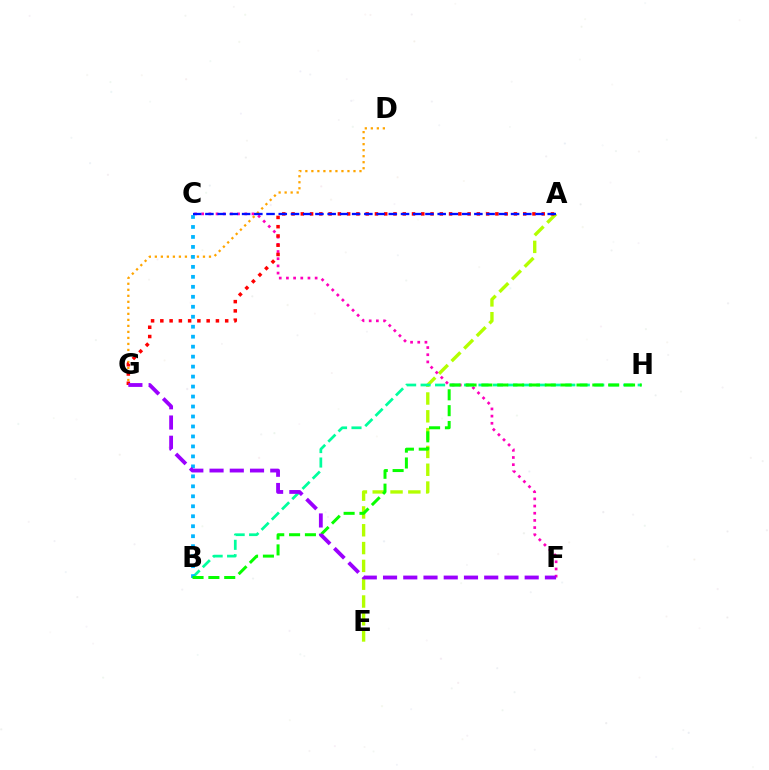{('A', 'E'): [{'color': '#b3ff00', 'line_style': 'dashed', 'thickness': 2.42}], ('C', 'F'): [{'color': '#ff00bd', 'line_style': 'dotted', 'thickness': 1.95}], ('B', 'H'): [{'color': '#00ff9d', 'line_style': 'dashed', 'thickness': 1.97}, {'color': '#08ff00', 'line_style': 'dashed', 'thickness': 2.15}], ('D', 'G'): [{'color': '#ffa500', 'line_style': 'dotted', 'thickness': 1.63}], ('A', 'G'): [{'color': '#ff0000', 'line_style': 'dotted', 'thickness': 2.52}], ('B', 'C'): [{'color': '#00b5ff', 'line_style': 'dotted', 'thickness': 2.71}], ('A', 'C'): [{'color': '#0010ff', 'line_style': 'dashed', 'thickness': 1.66}], ('F', 'G'): [{'color': '#9b00ff', 'line_style': 'dashed', 'thickness': 2.75}]}